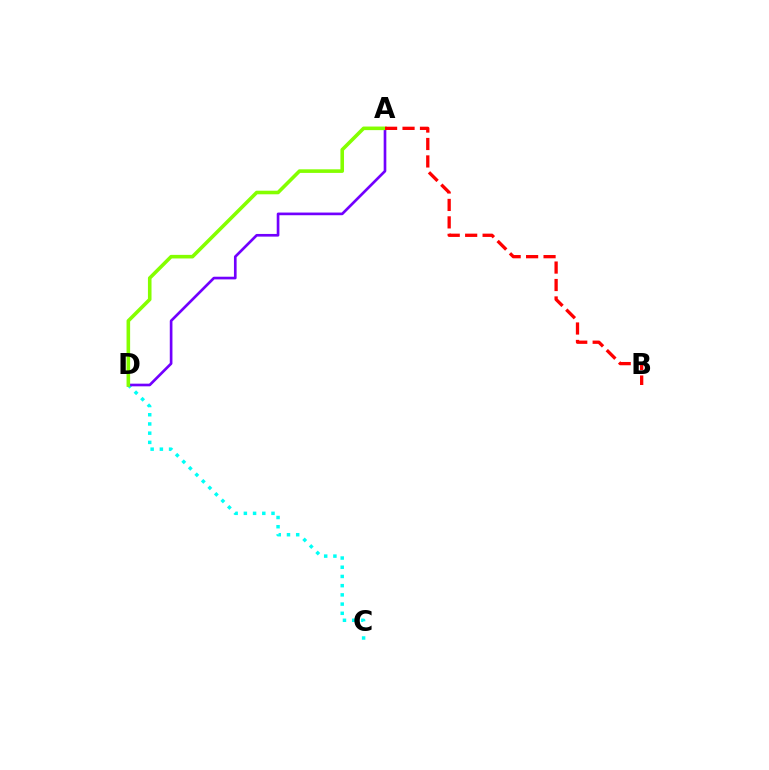{('C', 'D'): [{'color': '#00fff6', 'line_style': 'dotted', 'thickness': 2.5}], ('A', 'D'): [{'color': '#7200ff', 'line_style': 'solid', 'thickness': 1.92}, {'color': '#84ff00', 'line_style': 'solid', 'thickness': 2.58}], ('A', 'B'): [{'color': '#ff0000', 'line_style': 'dashed', 'thickness': 2.37}]}